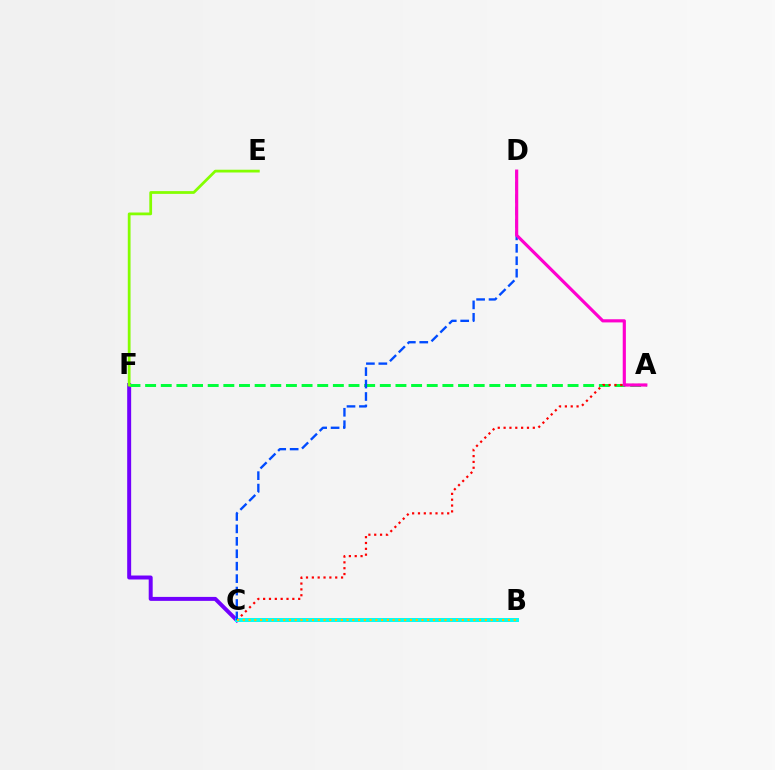{('C', 'F'): [{'color': '#7200ff', 'line_style': 'solid', 'thickness': 2.86}], ('A', 'F'): [{'color': '#00ff39', 'line_style': 'dashed', 'thickness': 2.13}], ('A', 'C'): [{'color': '#ff0000', 'line_style': 'dotted', 'thickness': 1.59}], ('E', 'F'): [{'color': '#84ff00', 'line_style': 'solid', 'thickness': 1.99}], ('B', 'C'): [{'color': '#00fff6', 'line_style': 'solid', 'thickness': 2.86}, {'color': '#ffbd00', 'line_style': 'dotted', 'thickness': 1.57}], ('C', 'D'): [{'color': '#004bff', 'line_style': 'dashed', 'thickness': 1.69}], ('A', 'D'): [{'color': '#ff00cf', 'line_style': 'solid', 'thickness': 2.27}]}